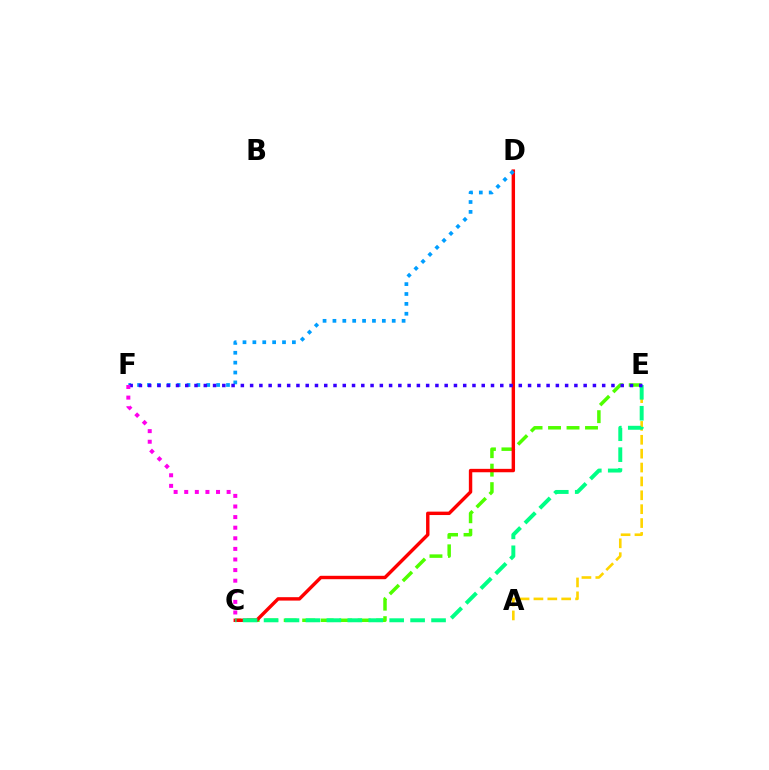{('C', 'E'): [{'color': '#4fff00', 'line_style': 'dashed', 'thickness': 2.51}, {'color': '#00ff86', 'line_style': 'dashed', 'thickness': 2.84}], ('C', 'D'): [{'color': '#ff0000', 'line_style': 'solid', 'thickness': 2.46}], ('D', 'F'): [{'color': '#009eff', 'line_style': 'dotted', 'thickness': 2.68}], ('A', 'E'): [{'color': '#ffd500', 'line_style': 'dashed', 'thickness': 1.89}], ('E', 'F'): [{'color': '#3700ff', 'line_style': 'dotted', 'thickness': 2.52}], ('C', 'F'): [{'color': '#ff00ed', 'line_style': 'dotted', 'thickness': 2.88}]}